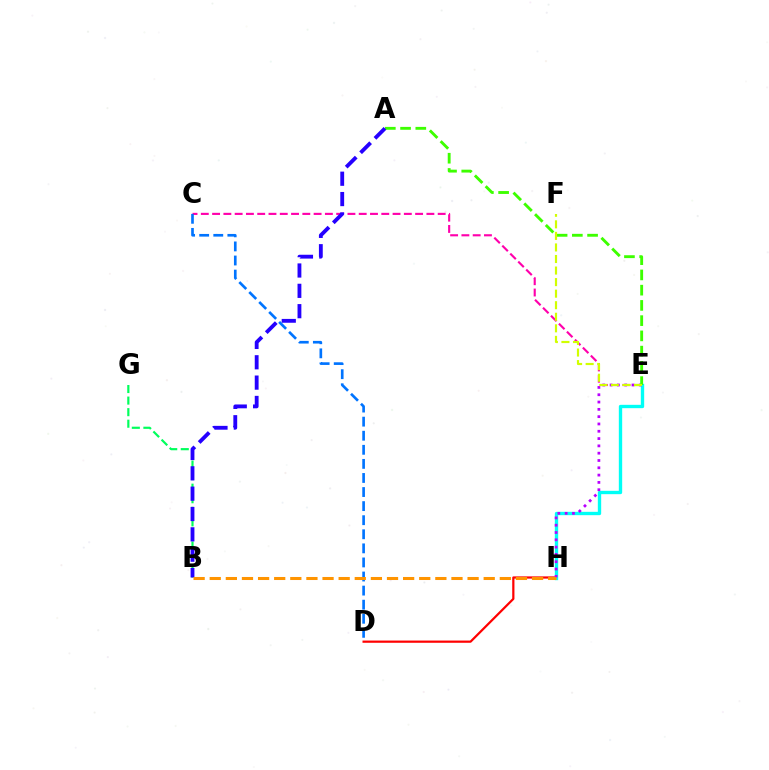{('D', 'H'): [{'color': '#ff0000', 'line_style': 'solid', 'thickness': 1.6}], ('B', 'G'): [{'color': '#00ff5c', 'line_style': 'dashed', 'thickness': 1.57}], ('C', 'E'): [{'color': '#ff00ac', 'line_style': 'dashed', 'thickness': 1.53}], ('C', 'D'): [{'color': '#0074ff', 'line_style': 'dashed', 'thickness': 1.91}], ('E', 'H'): [{'color': '#00fff6', 'line_style': 'solid', 'thickness': 2.41}, {'color': '#b900ff', 'line_style': 'dotted', 'thickness': 1.98}], ('A', 'E'): [{'color': '#3dff00', 'line_style': 'dashed', 'thickness': 2.07}], ('A', 'B'): [{'color': '#2500ff', 'line_style': 'dashed', 'thickness': 2.76}], ('B', 'H'): [{'color': '#ff9400', 'line_style': 'dashed', 'thickness': 2.19}], ('E', 'F'): [{'color': '#d1ff00', 'line_style': 'dashed', 'thickness': 1.57}]}